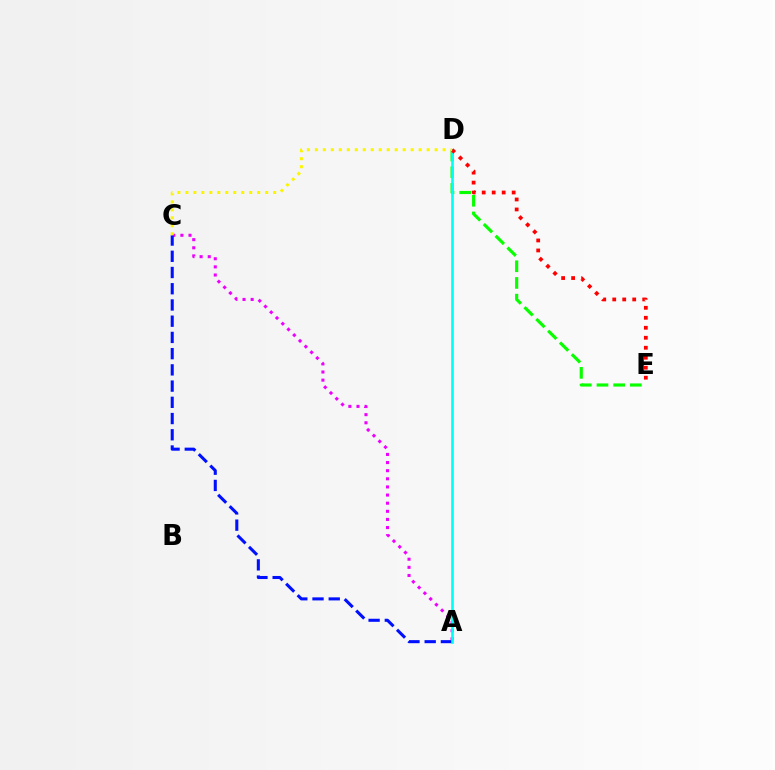{('A', 'C'): [{'color': '#ee00ff', 'line_style': 'dotted', 'thickness': 2.21}, {'color': '#0010ff', 'line_style': 'dashed', 'thickness': 2.2}], ('D', 'E'): [{'color': '#08ff00', 'line_style': 'dashed', 'thickness': 2.27}, {'color': '#ff0000', 'line_style': 'dotted', 'thickness': 2.71}], ('A', 'D'): [{'color': '#00fff6', 'line_style': 'solid', 'thickness': 1.9}], ('C', 'D'): [{'color': '#fcf500', 'line_style': 'dotted', 'thickness': 2.17}]}